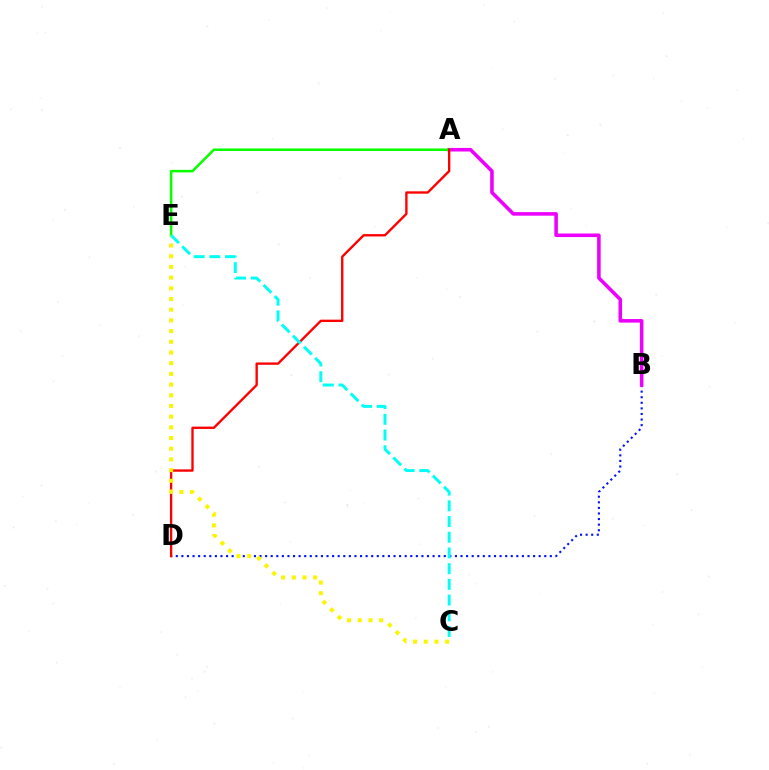{('B', 'D'): [{'color': '#0010ff', 'line_style': 'dotted', 'thickness': 1.52}], ('A', 'B'): [{'color': '#ee00ff', 'line_style': 'solid', 'thickness': 2.57}], ('A', 'E'): [{'color': '#08ff00', 'line_style': 'solid', 'thickness': 1.82}], ('A', 'D'): [{'color': '#ff0000', 'line_style': 'solid', 'thickness': 1.7}], ('C', 'E'): [{'color': '#fcf500', 'line_style': 'dotted', 'thickness': 2.91}, {'color': '#00fff6', 'line_style': 'dashed', 'thickness': 2.13}]}